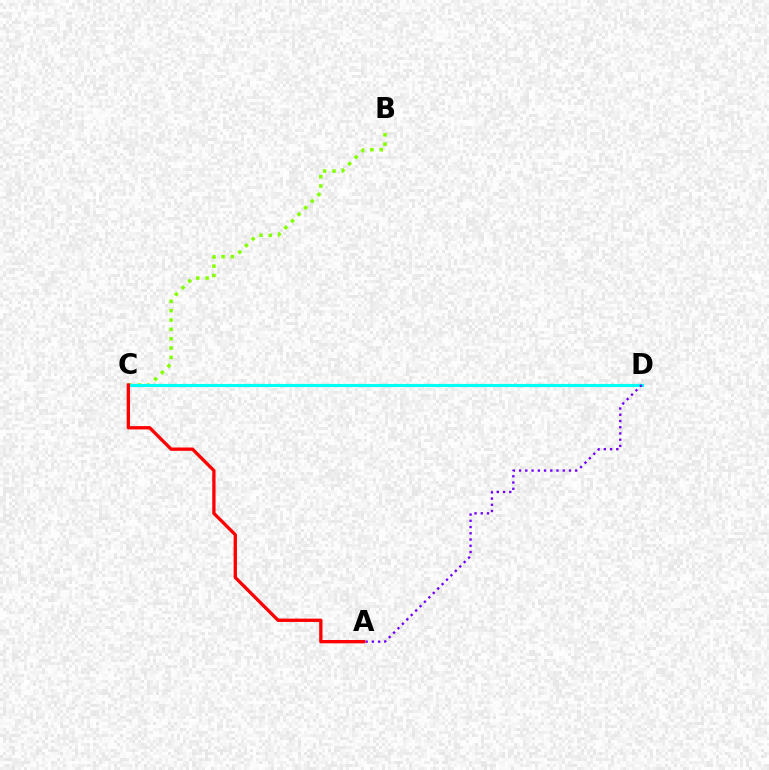{('B', 'C'): [{'color': '#84ff00', 'line_style': 'dotted', 'thickness': 2.54}], ('C', 'D'): [{'color': '#00fff6', 'line_style': 'solid', 'thickness': 2.27}], ('A', 'D'): [{'color': '#7200ff', 'line_style': 'dotted', 'thickness': 1.69}], ('A', 'C'): [{'color': '#ff0000', 'line_style': 'solid', 'thickness': 2.39}]}